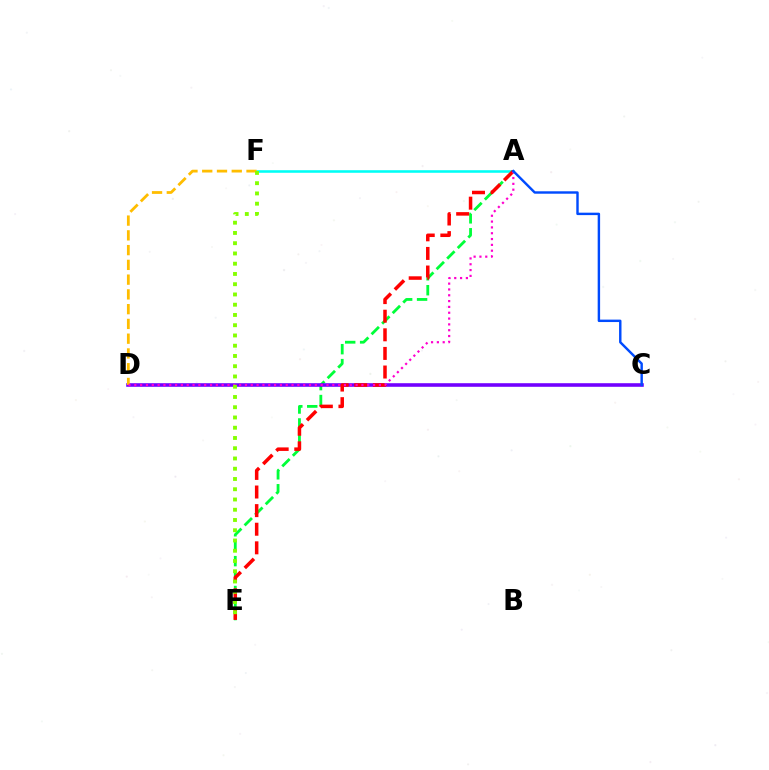{('A', 'F'): [{'color': '#00fff6', 'line_style': 'solid', 'thickness': 1.85}], ('A', 'E'): [{'color': '#00ff39', 'line_style': 'dashed', 'thickness': 2.03}, {'color': '#ff0000', 'line_style': 'dashed', 'thickness': 2.53}], ('C', 'D'): [{'color': '#7200ff', 'line_style': 'solid', 'thickness': 2.58}], ('D', 'F'): [{'color': '#ffbd00', 'line_style': 'dashed', 'thickness': 2.01}], ('A', 'D'): [{'color': '#ff00cf', 'line_style': 'dotted', 'thickness': 1.58}], ('A', 'C'): [{'color': '#004bff', 'line_style': 'solid', 'thickness': 1.75}], ('E', 'F'): [{'color': '#84ff00', 'line_style': 'dotted', 'thickness': 2.79}]}